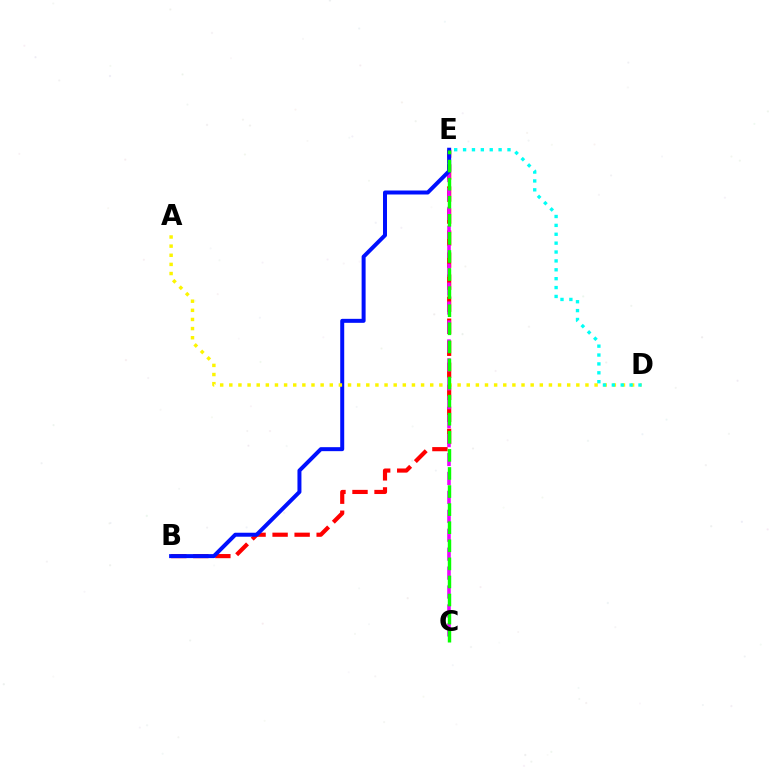{('B', 'E'): [{'color': '#ff0000', 'line_style': 'dashed', 'thickness': 2.99}, {'color': '#0010ff', 'line_style': 'solid', 'thickness': 2.87}], ('C', 'E'): [{'color': '#ee00ff', 'line_style': 'dashed', 'thickness': 2.57}, {'color': '#08ff00', 'line_style': 'dashed', 'thickness': 2.46}], ('A', 'D'): [{'color': '#fcf500', 'line_style': 'dotted', 'thickness': 2.48}], ('D', 'E'): [{'color': '#00fff6', 'line_style': 'dotted', 'thickness': 2.41}]}